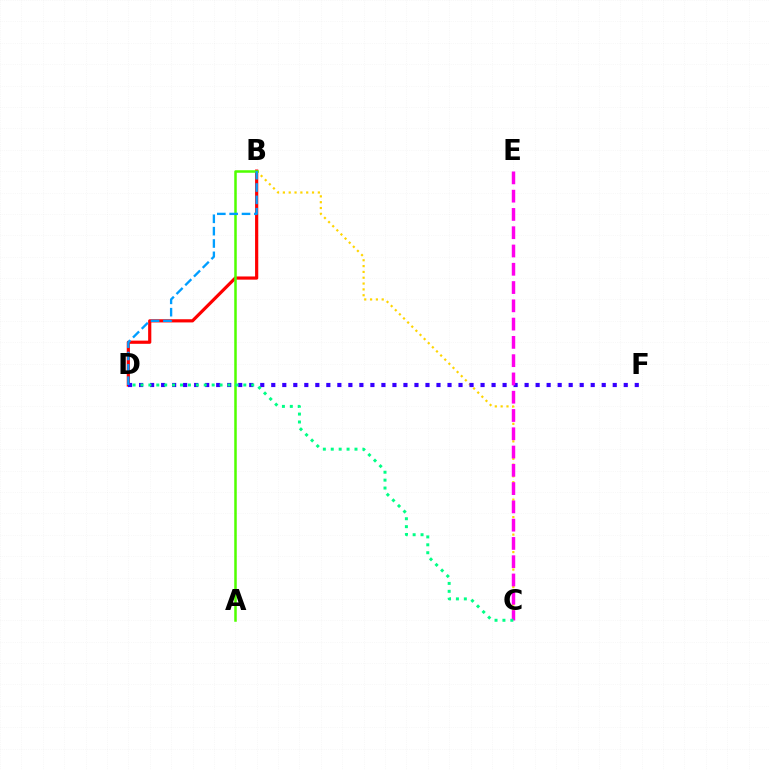{('B', 'C'): [{'color': '#ffd500', 'line_style': 'dotted', 'thickness': 1.58}], ('B', 'D'): [{'color': '#ff0000', 'line_style': 'solid', 'thickness': 2.3}, {'color': '#009eff', 'line_style': 'dashed', 'thickness': 1.68}], ('D', 'F'): [{'color': '#3700ff', 'line_style': 'dotted', 'thickness': 2.99}], ('A', 'B'): [{'color': '#4fff00', 'line_style': 'solid', 'thickness': 1.81}], ('C', 'E'): [{'color': '#ff00ed', 'line_style': 'dashed', 'thickness': 2.48}], ('C', 'D'): [{'color': '#00ff86', 'line_style': 'dotted', 'thickness': 2.15}]}